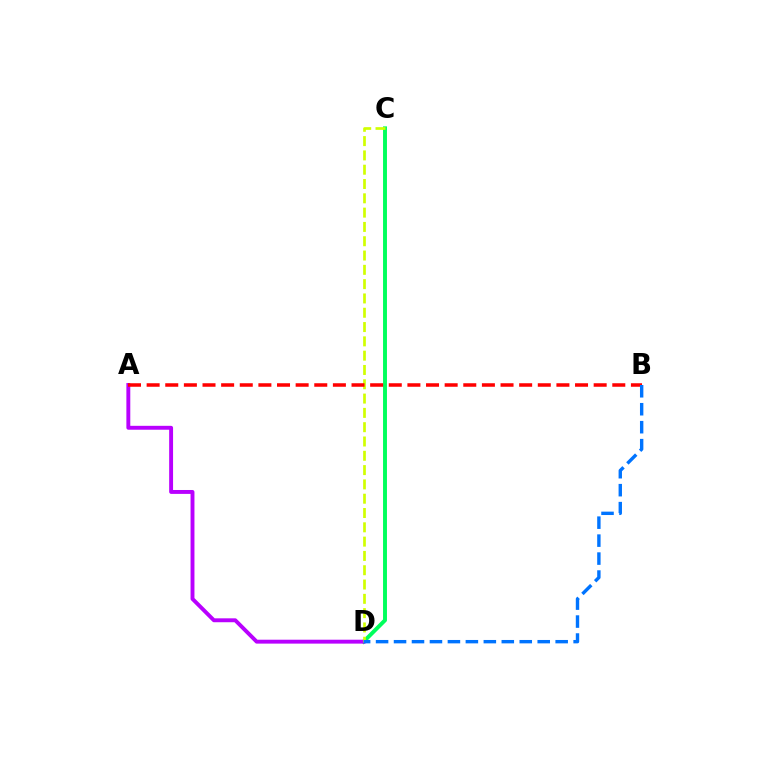{('C', 'D'): [{'color': '#00ff5c', 'line_style': 'solid', 'thickness': 2.83}, {'color': '#d1ff00', 'line_style': 'dashed', 'thickness': 1.94}], ('A', 'D'): [{'color': '#b900ff', 'line_style': 'solid', 'thickness': 2.81}], ('A', 'B'): [{'color': '#ff0000', 'line_style': 'dashed', 'thickness': 2.53}], ('B', 'D'): [{'color': '#0074ff', 'line_style': 'dashed', 'thickness': 2.44}]}